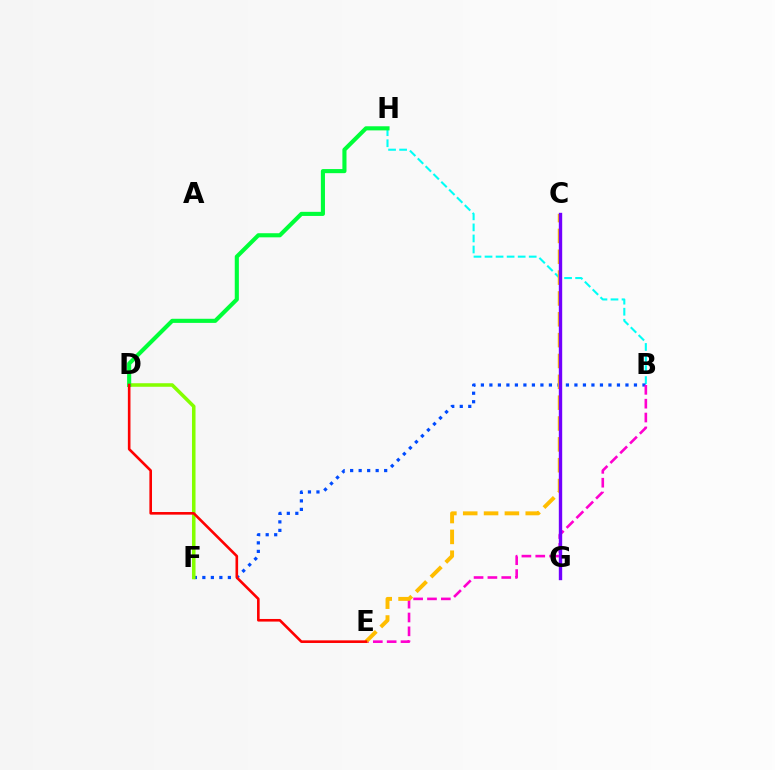{('B', 'H'): [{'color': '#00fff6', 'line_style': 'dashed', 'thickness': 1.5}], ('B', 'F'): [{'color': '#004bff', 'line_style': 'dotted', 'thickness': 2.31}], ('B', 'E'): [{'color': '#ff00cf', 'line_style': 'dashed', 'thickness': 1.88}], ('C', 'E'): [{'color': '#ffbd00', 'line_style': 'dashed', 'thickness': 2.83}], ('D', 'F'): [{'color': '#84ff00', 'line_style': 'solid', 'thickness': 2.55}], ('C', 'G'): [{'color': '#7200ff', 'line_style': 'solid', 'thickness': 2.43}], ('D', 'H'): [{'color': '#00ff39', 'line_style': 'solid', 'thickness': 2.96}], ('D', 'E'): [{'color': '#ff0000', 'line_style': 'solid', 'thickness': 1.88}]}